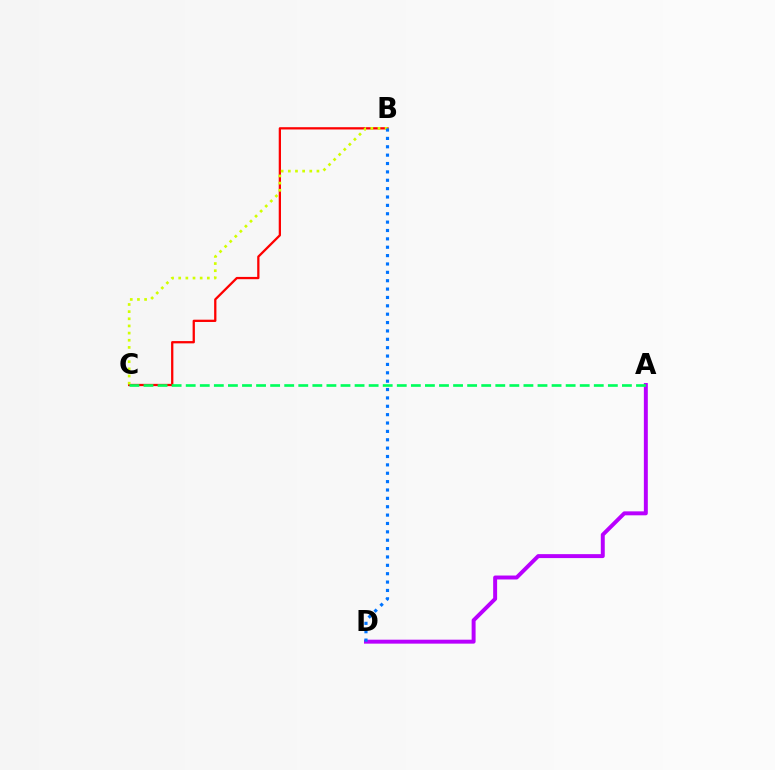{('B', 'C'): [{'color': '#ff0000', 'line_style': 'solid', 'thickness': 1.64}, {'color': '#d1ff00', 'line_style': 'dotted', 'thickness': 1.94}], ('A', 'D'): [{'color': '#b900ff', 'line_style': 'solid', 'thickness': 2.84}], ('A', 'C'): [{'color': '#00ff5c', 'line_style': 'dashed', 'thickness': 1.91}], ('B', 'D'): [{'color': '#0074ff', 'line_style': 'dotted', 'thickness': 2.27}]}